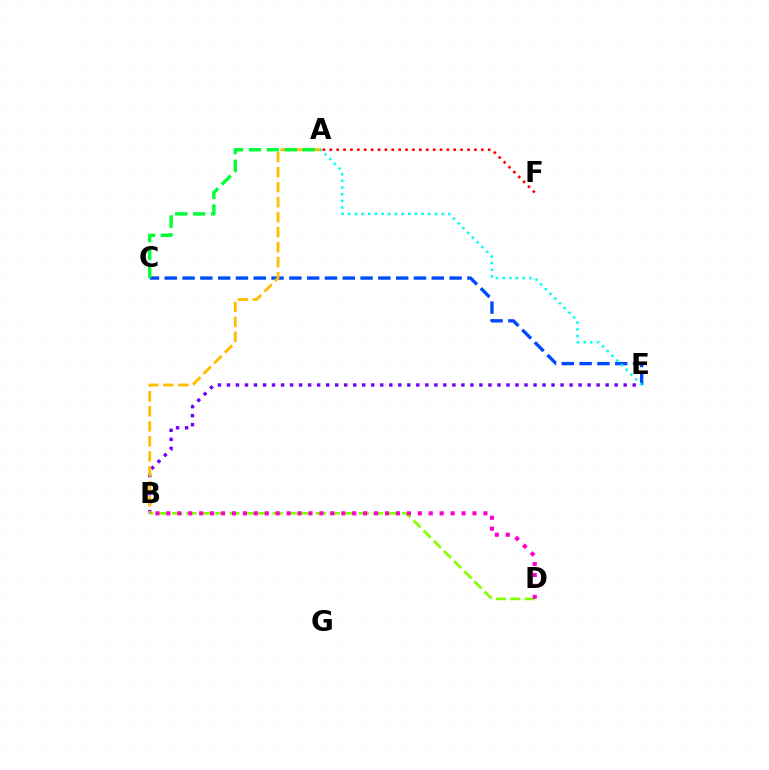{('B', 'D'): [{'color': '#84ff00', 'line_style': 'dashed', 'thickness': 1.95}, {'color': '#ff00cf', 'line_style': 'dotted', 'thickness': 2.97}], ('C', 'E'): [{'color': '#004bff', 'line_style': 'dashed', 'thickness': 2.42}], ('B', 'E'): [{'color': '#7200ff', 'line_style': 'dotted', 'thickness': 2.45}], ('A', 'B'): [{'color': '#ffbd00', 'line_style': 'dashed', 'thickness': 2.04}], ('A', 'E'): [{'color': '#00fff6', 'line_style': 'dotted', 'thickness': 1.81}], ('A', 'F'): [{'color': '#ff0000', 'line_style': 'dotted', 'thickness': 1.87}], ('A', 'C'): [{'color': '#00ff39', 'line_style': 'dashed', 'thickness': 2.43}]}